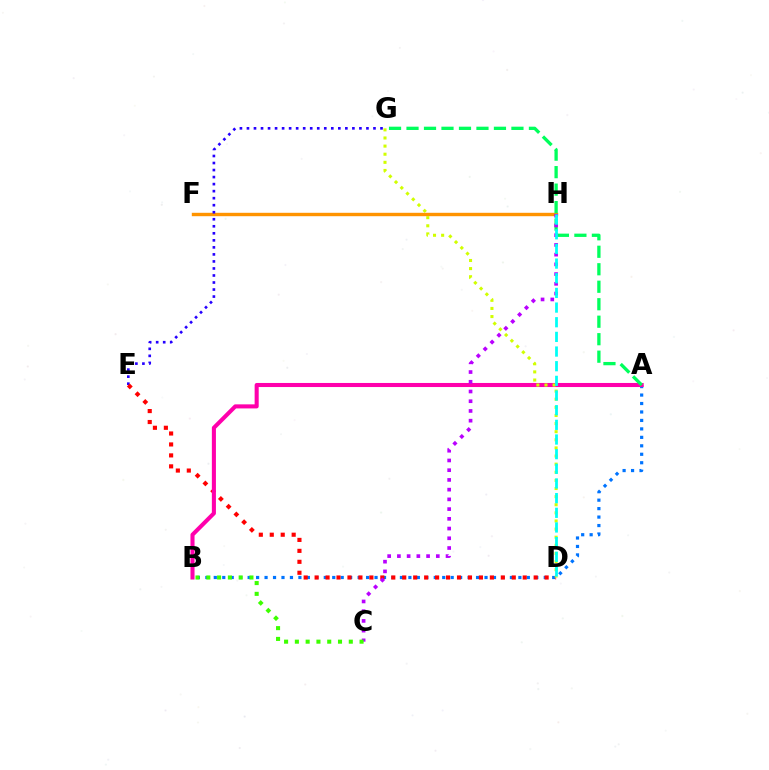{('A', 'B'): [{'color': '#0074ff', 'line_style': 'dotted', 'thickness': 2.3}, {'color': '#ff00ac', 'line_style': 'solid', 'thickness': 2.93}], ('F', 'H'): [{'color': '#ff9400', 'line_style': 'solid', 'thickness': 2.45}], ('E', 'G'): [{'color': '#2500ff', 'line_style': 'dotted', 'thickness': 1.91}], ('D', 'E'): [{'color': '#ff0000', 'line_style': 'dotted', 'thickness': 2.98}], ('A', 'G'): [{'color': '#00ff5c', 'line_style': 'dashed', 'thickness': 2.38}], ('C', 'H'): [{'color': '#b900ff', 'line_style': 'dotted', 'thickness': 2.64}], ('B', 'C'): [{'color': '#3dff00', 'line_style': 'dotted', 'thickness': 2.93}], ('D', 'G'): [{'color': '#d1ff00', 'line_style': 'dotted', 'thickness': 2.21}], ('D', 'H'): [{'color': '#00fff6', 'line_style': 'dashed', 'thickness': 1.99}]}